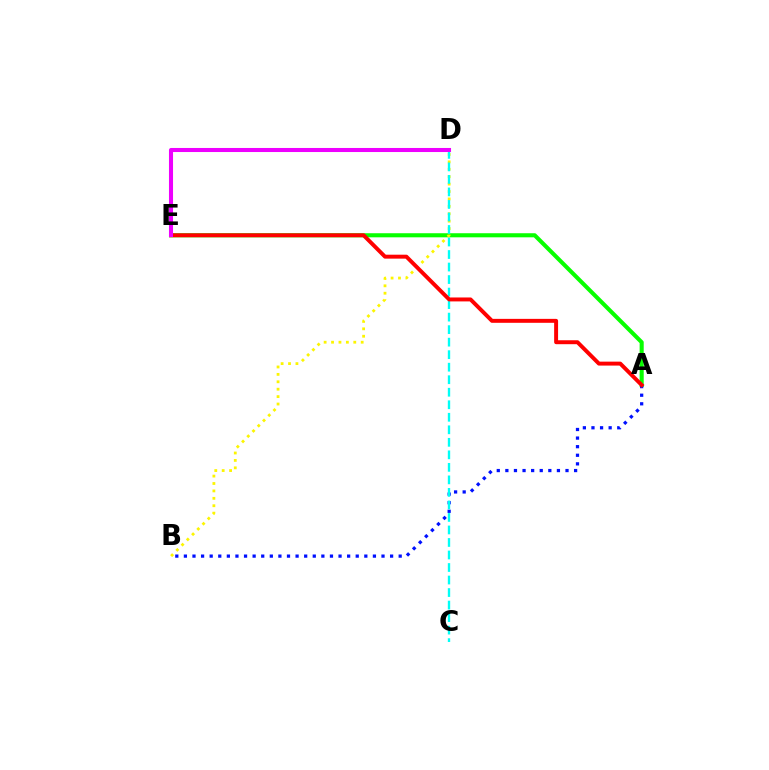{('A', 'E'): [{'color': '#08ff00', 'line_style': 'solid', 'thickness': 2.94}, {'color': '#ff0000', 'line_style': 'solid', 'thickness': 2.84}], ('A', 'B'): [{'color': '#0010ff', 'line_style': 'dotted', 'thickness': 2.33}], ('B', 'D'): [{'color': '#fcf500', 'line_style': 'dotted', 'thickness': 2.01}], ('C', 'D'): [{'color': '#00fff6', 'line_style': 'dashed', 'thickness': 1.7}], ('D', 'E'): [{'color': '#ee00ff', 'line_style': 'solid', 'thickness': 2.93}]}